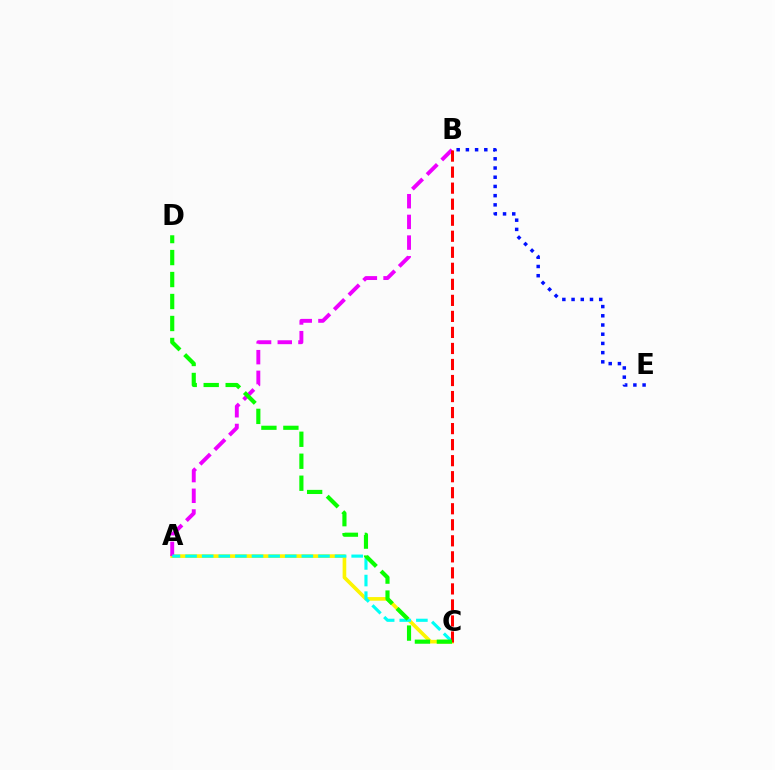{('A', 'C'): [{'color': '#fcf500', 'line_style': 'solid', 'thickness': 2.62}, {'color': '#00fff6', 'line_style': 'dashed', 'thickness': 2.26}], ('A', 'B'): [{'color': '#ee00ff', 'line_style': 'dashed', 'thickness': 2.81}], ('B', 'C'): [{'color': '#ff0000', 'line_style': 'dashed', 'thickness': 2.18}], ('C', 'D'): [{'color': '#08ff00', 'line_style': 'dashed', 'thickness': 2.99}], ('B', 'E'): [{'color': '#0010ff', 'line_style': 'dotted', 'thickness': 2.5}]}